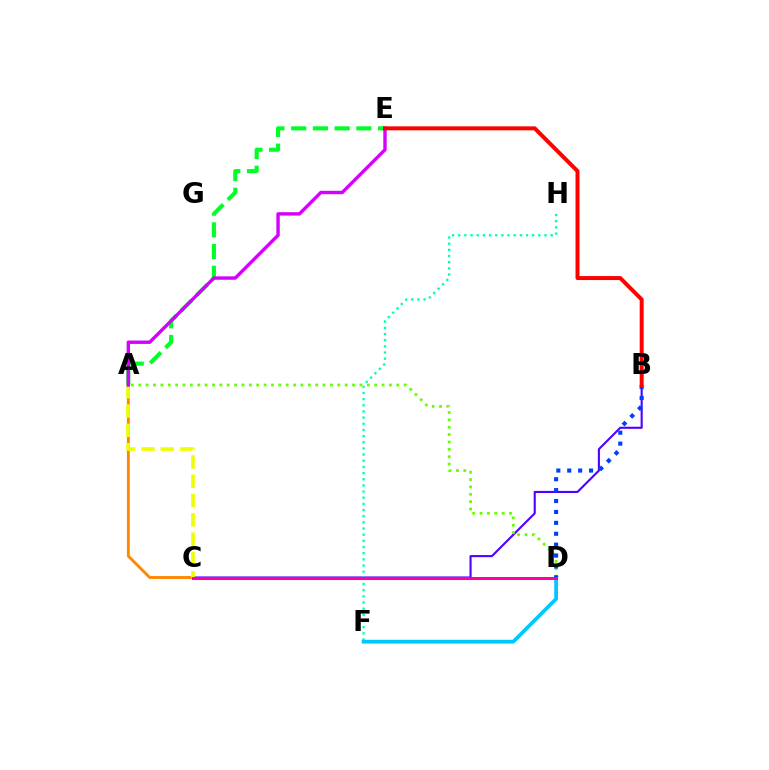{('B', 'C'): [{'color': '#4f00ff', 'line_style': 'solid', 'thickness': 1.52}], ('A', 'E'): [{'color': '#00ff27', 'line_style': 'dashed', 'thickness': 2.95}, {'color': '#d600ff', 'line_style': 'solid', 'thickness': 2.45}], ('A', 'D'): [{'color': '#66ff00', 'line_style': 'dotted', 'thickness': 2.0}], ('A', 'C'): [{'color': '#ff8800', 'line_style': 'solid', 'thickness': 2.08}, {'color': '#eeff00', 'line_style': 'dashed', 'thickness': 2.62}], ('F', 'H'): [{'color': '#00ffaf', 'line_style': 'dotted', 'thickness': 1.67}], ('D', 'F'): [{'color': '#00c7ff', 'line_style': 'solid', 'thickness': 2.71}], ('B', 'D'): [{'color': '#003fff', 'line_style': 'dotted', 'thickness': 2.96}], ('C', 'D'): [{'color': '#ff00a0', 'line_style': 'solid', 'thickness': 2.15}], ('B', 'E'): [{'color': '#ff0000', 'line_style': 'solid', 'thickness': 2.86}]}